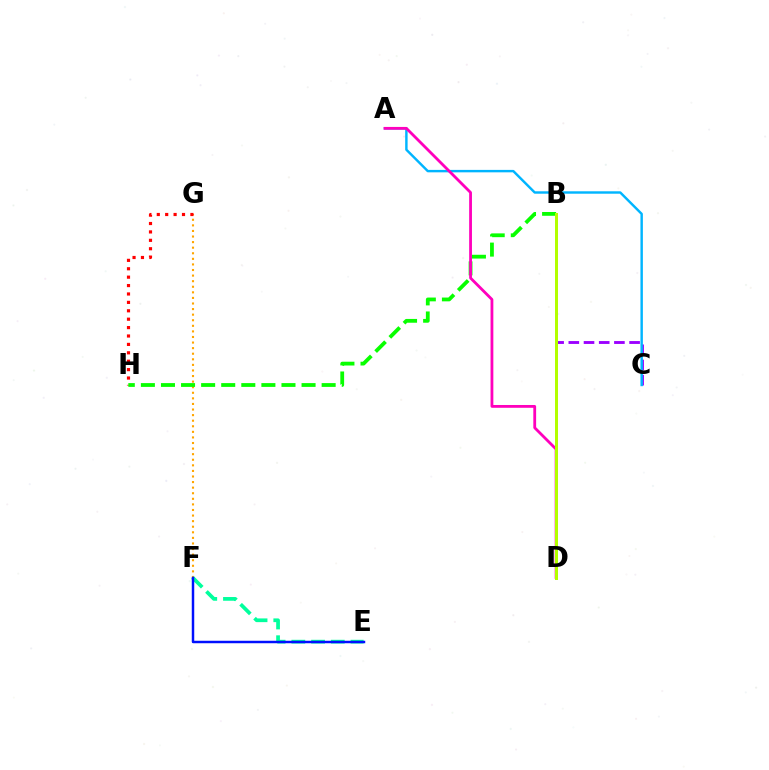{('F', 'G'): [{'color': '#ffa500', 'line_style': 'dotted', 'thickness': 1.52}], ('E', 'F'): [{'color': '#00ff9d', 'line_style': 'dashed', 'thickness': 2.68}, {'color': '#0010ff', 'line_style': 'solid', 'thickness': 1.78}], ('B', 'C'): [{'color': '#9b00ff', 'line_style': 'dashed', 'thickness': 2.06}], ('G', 'H'): [{'color': '#ff0000', 'line_style': 'dotted', 'thickness': 2.28}], ('A', 'C'): [{'color': '#00b5ff', 'line_style': 'solid', 'thickness': 1.75}], ('B', 'H'): [{'color': '#08ff00', 'line_style': 'dashed', 'thickness': 2.73}], ('A', 'D'): [{'color': '#ff00bd', 'line_style': 'solid', 'thickness': 2.02}], ('B', 'D'): [{'color': '#b3ff00', 'line_style': 'solid', 'thickness': 2.16}]}